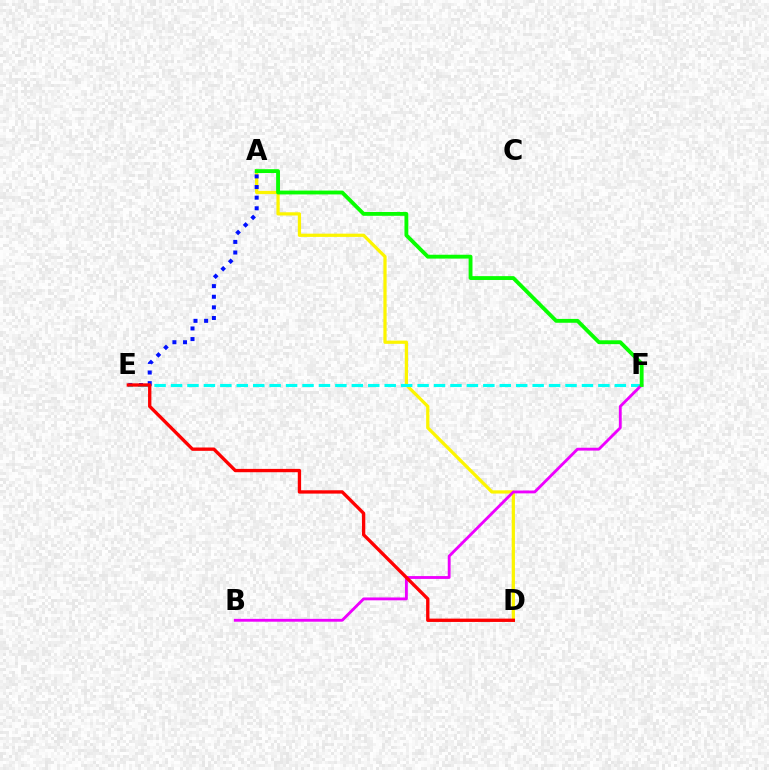{('A', 'D'): [{'color': '#fcf500', 'line_style': 'solid', 'thickness': 2.33}], ('A', 'E'): [{'color': '#0010ff', 'line_style': 'dotted', 'thickness': 2.88}], ('E', 'F'): [{'color': '#00fff6', 'line_style': 'dashed', 'thickness': 2.23}], ('B', 'F'): [{'color': '#ee00ff', 'line_style': 'solid', 'thickness': 2.05}], ('A', 'F'): [{'color': '#08ff00', 'line_style': 'solid', 'thickness': 2.77}], ('D', 'E'): [{'color': '#ff0000', 'line_style': 'solid', 'thickness': 2.4}]}